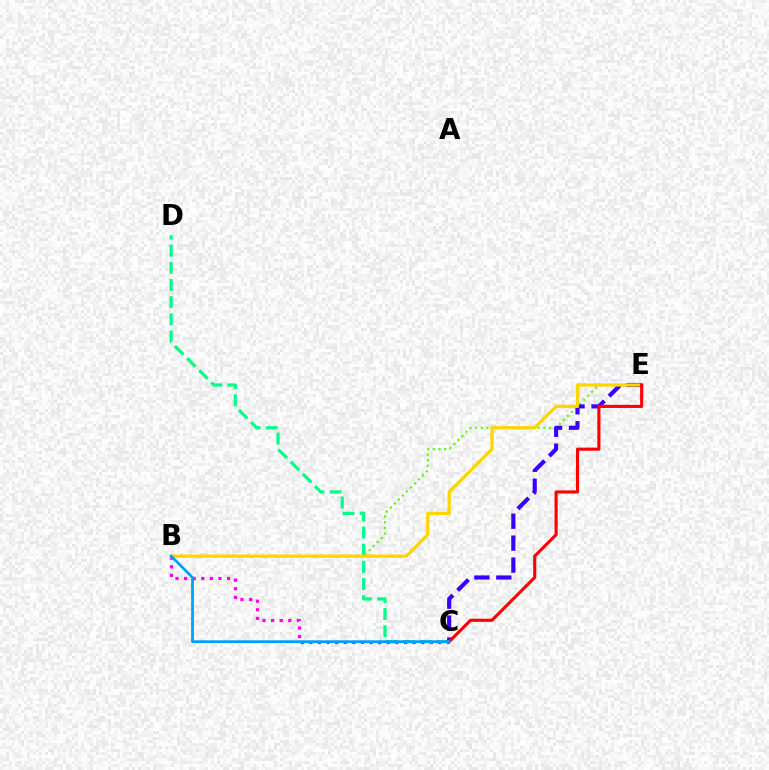{('B', 'E'): [{'color': '#4fff00', 'line_style': 'dotted', 'thickness': 1.55}, {'color': '#ffd500', 'line_style': 'solid', 'thickness': 2.34}], ('C', 'D'): [{'color': '#00ff86', 'line_style': 'dashed', 'thickness': 2.33}], ('C', 'E'): [{'color': '#3700ff', 'line_style': 'dashed', 'thickness': 2.98}, {'color': '#ff0000', 'line_style': 'solid', 'thickness': 2.25}], ('B', 'C'): [{'color': '#ff00ed', 'line_style': 'dotted', 'thickness': 2.34}, {'color': '#009eff', 'line_style': 'solid', 'thickness': 1.97}]}